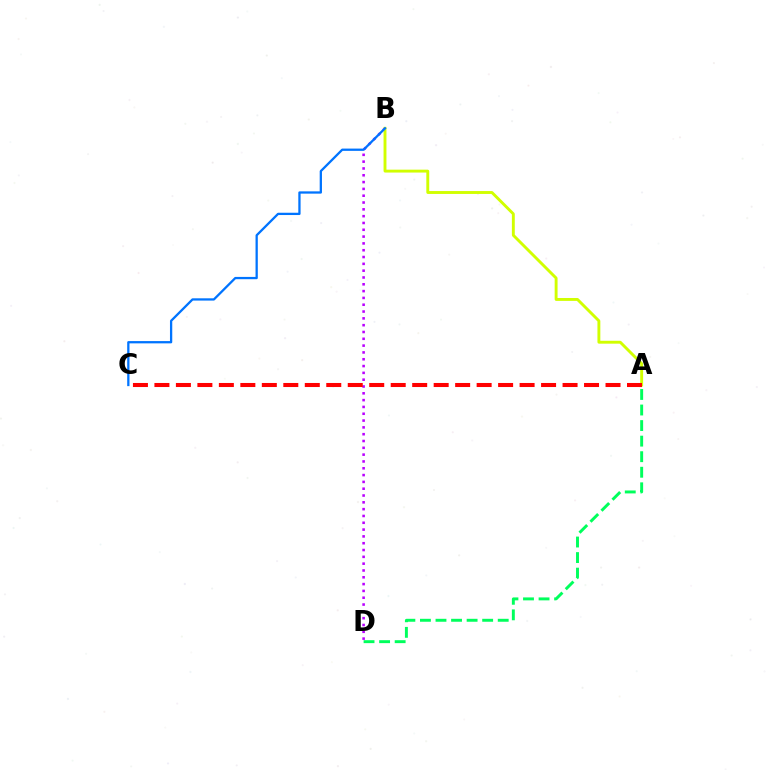{('A', 'D'): [{'color': '#00ff5c', 'line_style': 'dashed', 'thickness': 2.11}], ('B', 'D'): [{'color': '#b900ff', 'line_style': 'dotted', 'thickness': 1.85}], ('A', 'B'): [{'color': '#d1ff00', 'line_style': 'solid', 'thickness': 2.09}], ('B', 'C'): [{'color': '#0074ff', 'line_style': 'solid', 'thickness': 1.64}], ('A', 'C'): [{'color': '#ff0000', 'line_style': 'dashed', 'thickness': 2.92}]}